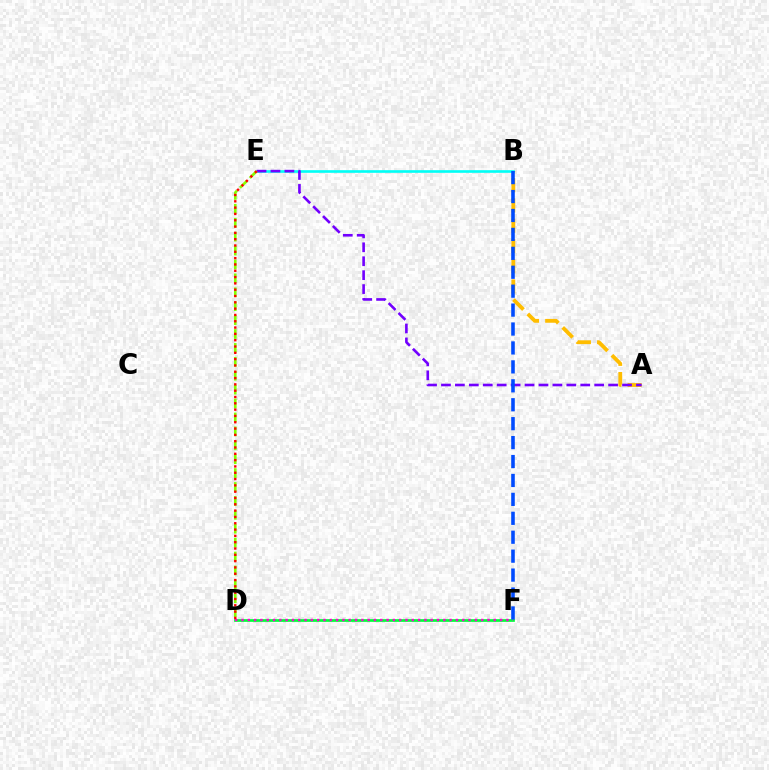{('A', 'B'): [{'color': '#ffbd00', 'line_style': 'dashed', 'thickness': 2.75}], ('B', 'E'): [{'color': '#00fff6', 'line_style': 'solid', 'thickness': 1.89}], ('A', 'E'): [{'color': '#7200ff', 'line_style': 'dashed', 'thickness': 1.89}], ('D', 'F'): [{'color': '#00ff39', 'line_style': 'solid', 'thickness': 1.96}, {'color': '#ff00cf', 'line_style': 'dotted', 'thickness': 1.71}], ('D', 'E'): [{'color': '#84ff00', 'line_style': 'dashed', 'thickness': 1.89}, {'color': '#ff0000', 'line_style': 'dotted', 'thickness': 1.72}], ('B', 'F'): [{'color': '#004bff', 'line_style': 'dashed', 'thickness': 2.57}]}